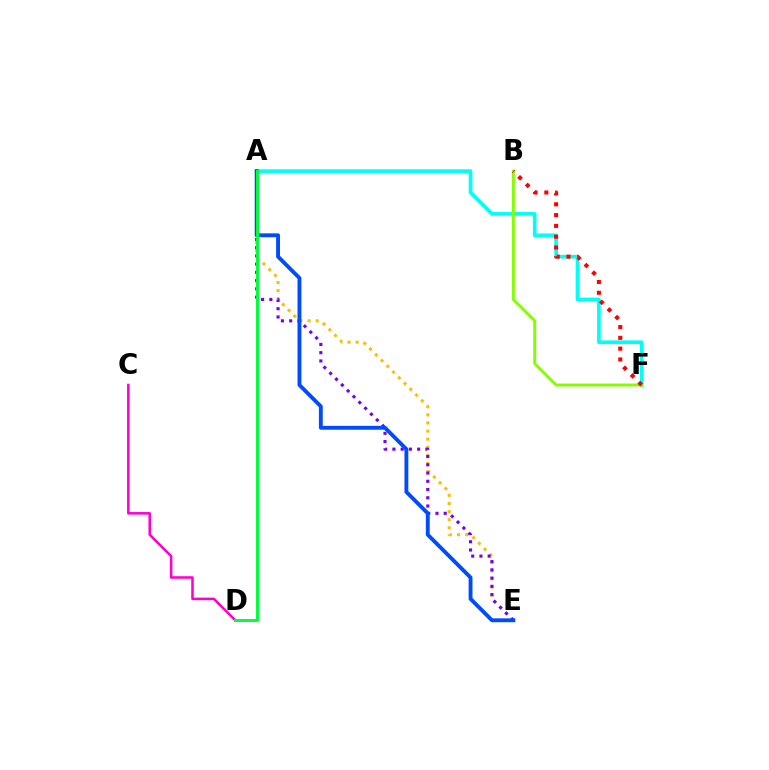{('A', 'E'): [{'color': '#ffbd00', 'line_style': 'dotted', 'thickness': 2.21}, {'color': '#7200ff', 'line_style': 'dotted', 'thickness': 2.24}, {'color': '#004bff', 'line_style': 'solid', 'thickness': 2.78}], ('A', 'F'): [{'color': '#00fff6', 'line_style': 'solid', 'thickness': 2.64}], ('B', 'F'): [{'color': '#84ff00', 'line_style': 'solid', 'thickness': 2.13}, {'color': '#ff0000', 'line_style': 'dotted', 'thickness': 2.93}], ('C', 'D'): [{'color': '#ff00cf', 'line_style': 'solid', 'thickness': 1.84}], ('A', 'D'): [{'color': '#00ff39', 'line_style': 'solid', 'thickness': 2.12}]}